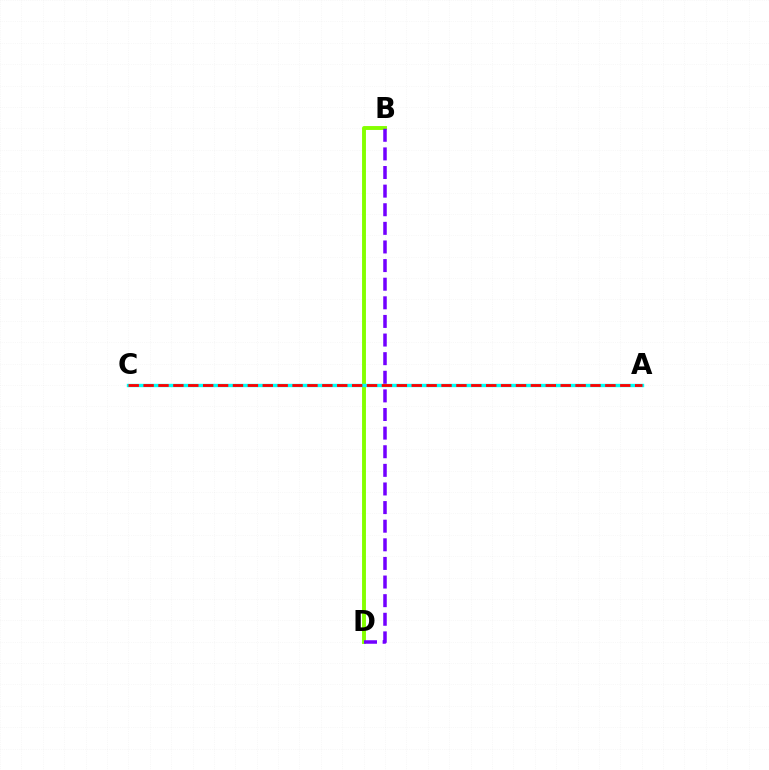{('B', 'D'): [{'color': '#84ff00', 'line_style': 'solid', 'thickness': 2.8}, {'color': '#7200ff', 'line_style': 'dashed', 'thickness': 2.53}], ('A', 'C'): [{'color': '#00fff6', 'line_style': 'solid', 'thickness': 2.42}, {'color': '#ff0000', 'line_style': 'dashed', 'thickness': 2.02}]}